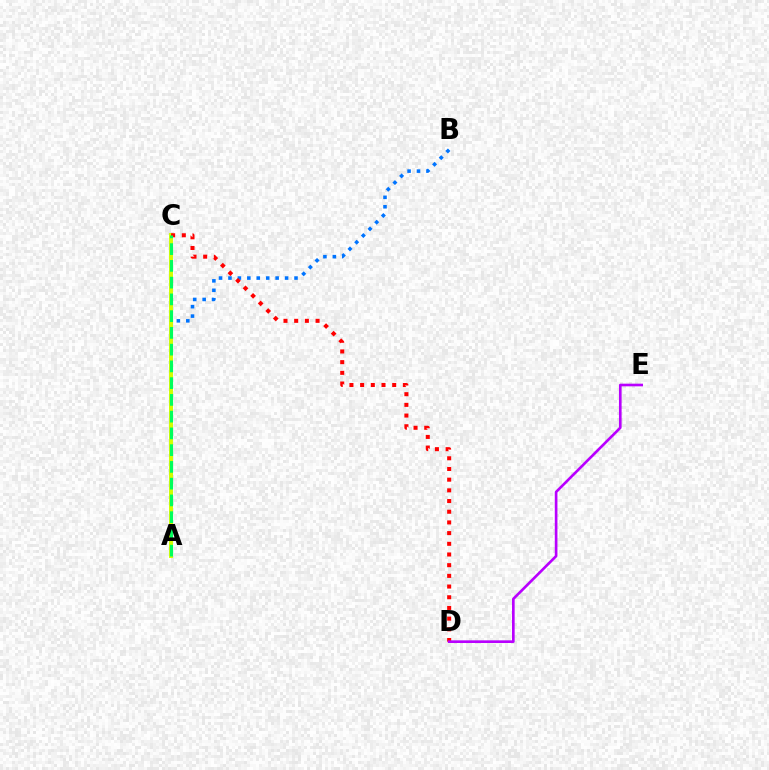{('A', 'B'): [{'color': '#0074ff', 'line_style': 'dotted', 'thickness': 2.56}], ('A', 'C'): [{'color': '#d1ff00', 'line_style': 'solid', 'thickness': 2.84}, {'color': '#00ff5c', 'line_style': 'dashed', 'thickness': 2.28}], ('C', 'D'): [{'color': '#ff0000', 'line_style': 'dotted', 'thickness': 2.9}], ('D', 'E'): [{'color': '#b900ff', 'line_style': 'solid', 'thickness': 1.91}]}